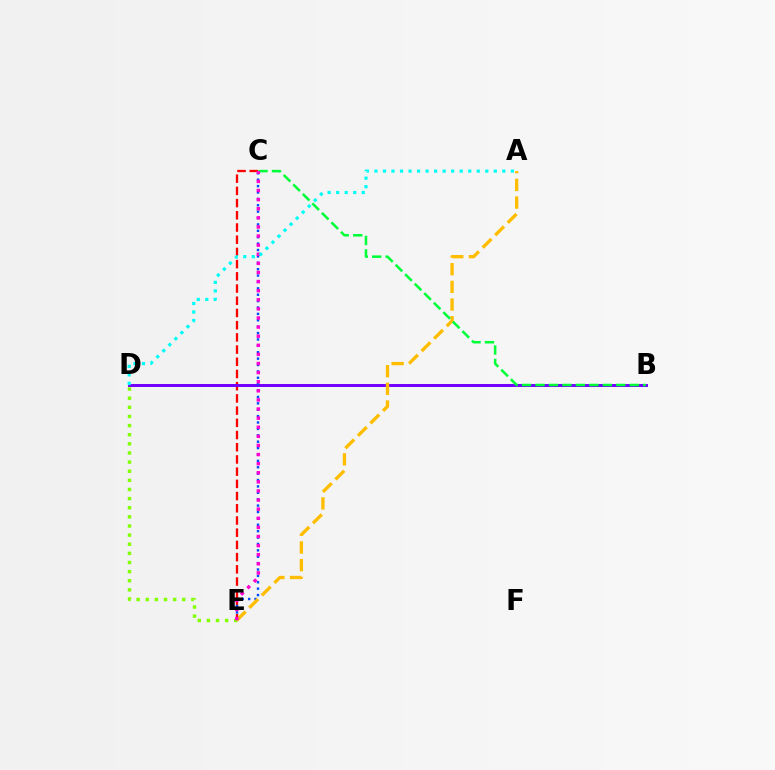{('C', 'E'): [{'color': '#ff0000', 'line_style': 'dashed', 'thickness': 1.66}, {'color': '#004bff', 'line_style': 'dotted', 'thickness': 1.74}, {'color': '#ff00cf', 'line_style': 'dotted', 'thickness': 2.47}], ('B', 'D'): [{'color': '#7200ff', 'line_style': 'solid', 'thickness': 2.13}], ('D', 'E'): [{'color': '#84ff00', 'line_style': 'dotted', 'thickness': 2.48}], ('A', 'E'): [{'color': '#ffbd00', 'line_style': 'dashed', 'thickness': 2.4}], ('B', 'C'): [{'color': '#00ff39', 'line_style': 'dashed', 'thickness': 1.83}], ('A', 'D'): [{'color': '#00fff6', 'line_style': 'dotted', 'thickness': 2.32}]}